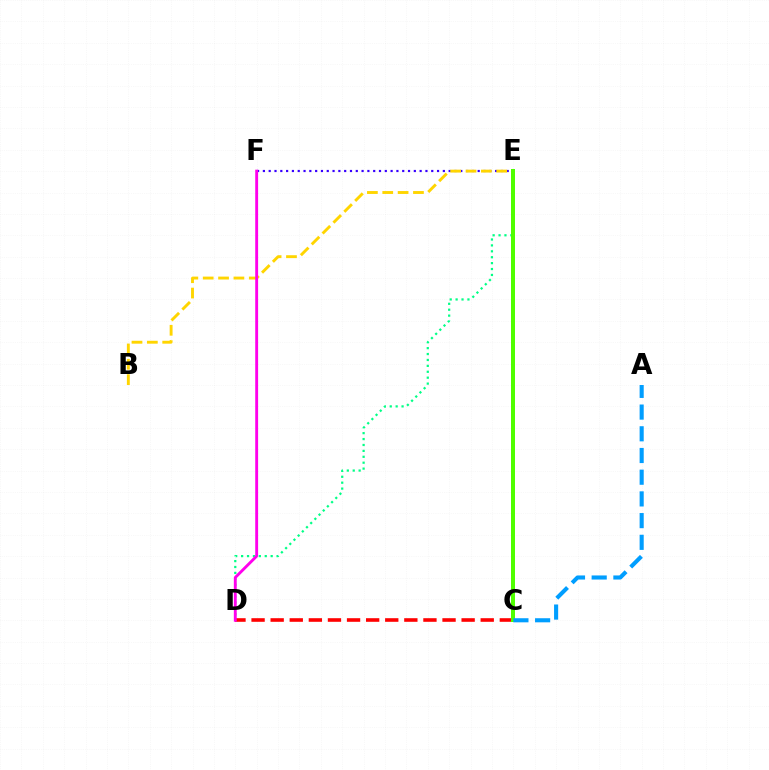{('D', 'E'): [{'color': '#00ff86', 'line_style': 'dotted', 'thickness': 1.61}], ('E', 'F'): [{'color': '#3700ff', 'line_style': 'dotted', 'thickness': 1.58}], ('B', 'E'): [{'color': '#ffd500', 'line_style': 'dashed', 'thickness': 2.09}], ('C', 'D'): [{'color': '#ff0000', 'line_style': 'dashed', 'thickness': 2.59}], ('C', 'E'): [{'color': '#4fff00', 'line_style': 'solid', 'thickness': 2.88}], ('D', 'F'): [{'color': '#ff00ed', 'line_style': 'solid', 'thickness': 2.07}], ('A', 'C'): [{'color': '#009eff', 'line_style': 'dashed', 'thickness': 2.95}]}